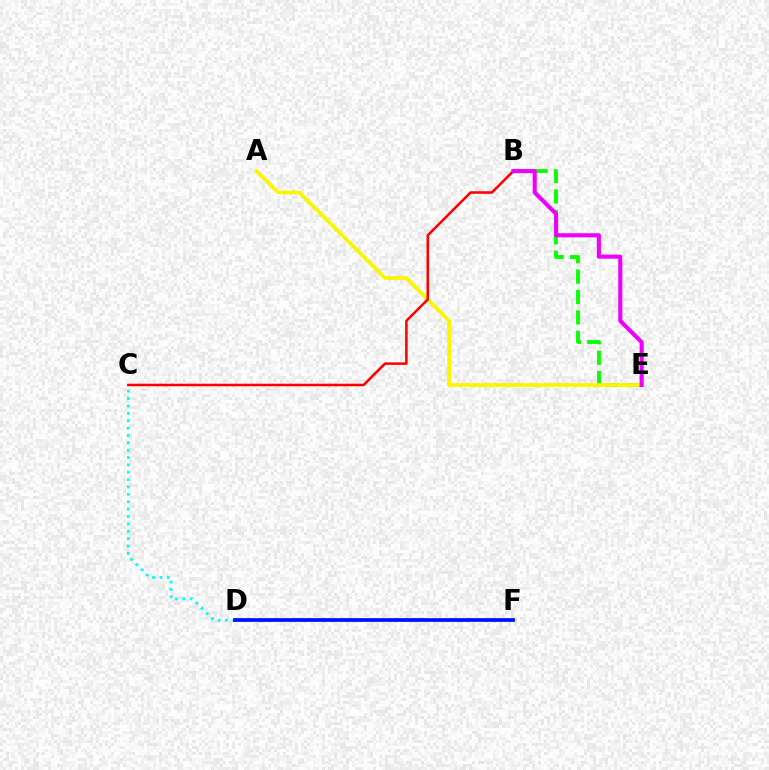{('B', 'E'): [{'color': '#08ff00', 'line_style': 'dashed', 'thickness': 2.78}, {'color': '#ee00ff', 'line_style': 'solid', 'thickness': 2.94}], ('C', 'D'): [{'color': '#00fff6', 'line_style': 'dotted', 'thickness': 2.0}], ('A', 'E'): [{'color': '#fcf500', 'line_style': 'solid', 'thickness': 2.69}], ('B', 'C'): [{'color': '#ff0000', 'line_style': 'solid', 'thickness': 1.82}], ('D', 'F'): [{'color': '#0010ff', 'line_style': 'solid', 'thickness': 2.7}]}